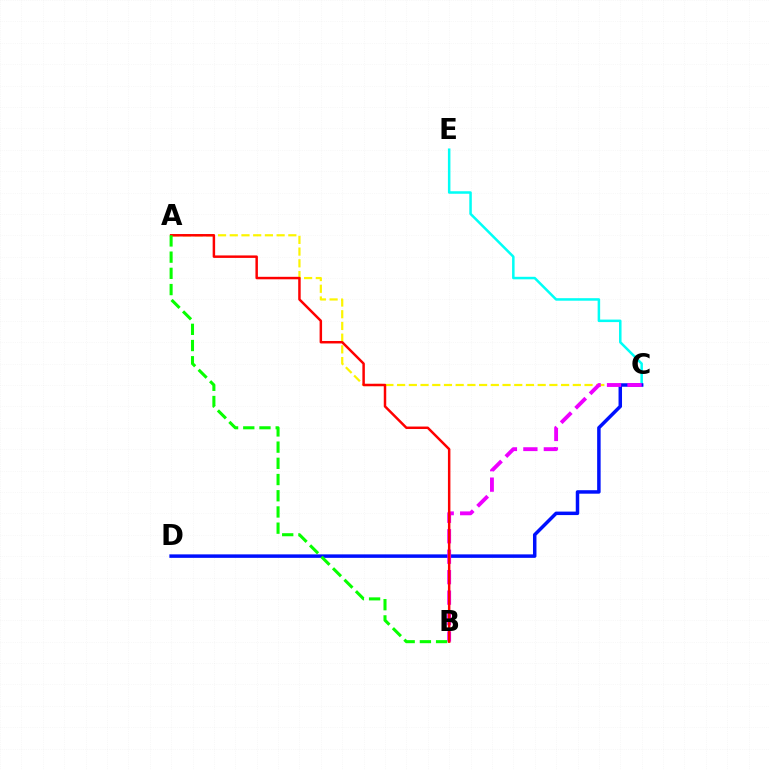{('C', 'E'): [{'color': '#00fff6', 'line_style': 'solid', 'thickness': 1.81}], ('A', 'C'): [{'color': '#fcf500', 'line_style': 'dashed', 'thickness': 1.59}], ('C', 'D'): [{'color': '#0010ff', 'line_style': 'solid', 'thickness': 2.51}], ('B', 'C'): [{'color': '#ee00ff', 'line_style': 'dashed', 'thickness': 2.78}], ('A', 'B'): [{'color': '#ff0000', 'line_style': 'solid', 'thickness': 1.79}, {'color': '#08ff00', 'line_style': 'dashed', 'thickness': 2.2}]}